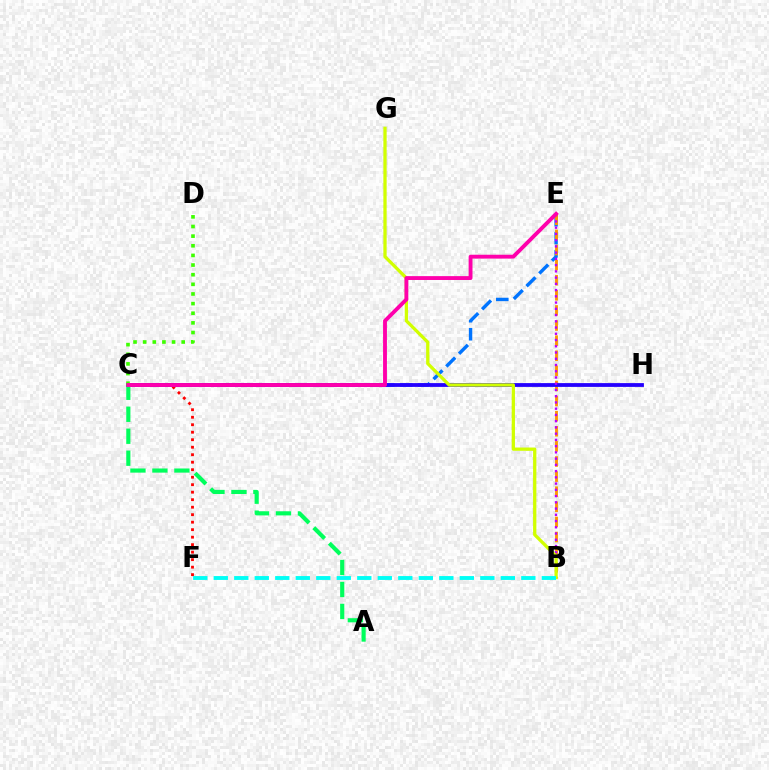{('C', 'E'): [{'color': '#0074ff', 'line_style': 'dashed', 'thickness': 2.45}, {'color': '#ff00ac', 'line_style': 'solid', 'thickness': 2.78}], ('C', 'F'): [{'color': '#ff0000', 'line_style': 'dotted', 'thickness': 2.04}], ('B', 'E'): [{'color': '#ff9400', 'line_style': 'dashed', 'thickness': 2.05}, {'color': '#b900ff', 'line_style': 'dotted', 'thickness': 1.7}], ('C', 'H'): [{'color': '#2500ff', 'line_style': 'solid', 'thickness': 2.73}], ('A', 'C'): [{'color': '#00ff5c', 'line_style': 'dashed', 'thickness': 2.98}], ('B', 'G'): [{'color': '#d1ff00', 'line_style': 'solid', 'thickness': 2.36}], ('B', 'F'): [{'color': '#00fff6', 'line_style': 'dashed', 'thickness': 2.79}], ('C', 'D'): [{'color': '#3dff00', 'line_style': 'dotted', 'thickness': 2.62}]}